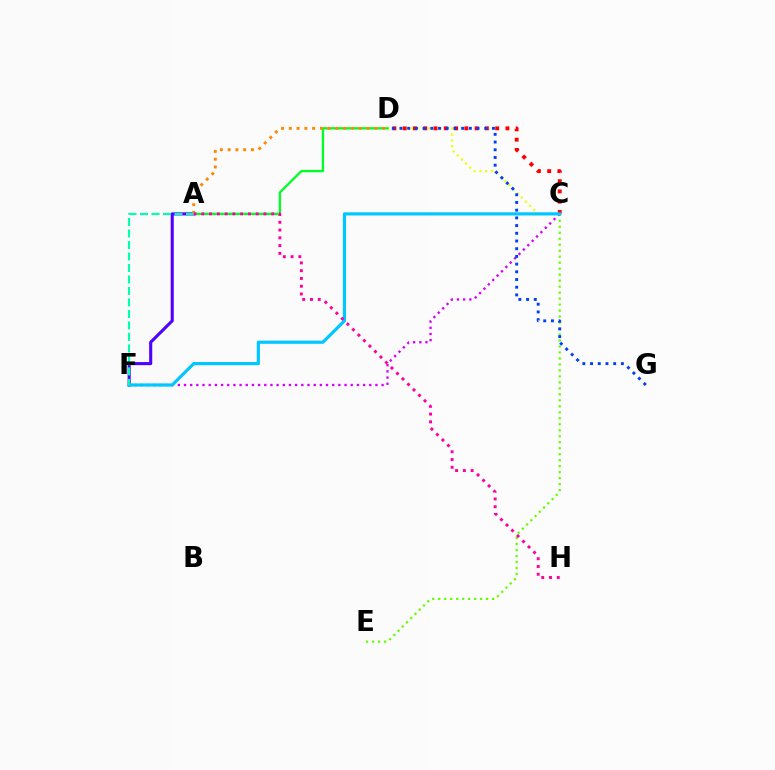{('C', 'D'): [{'color': '#eeff00', 'line_style': 'dotted', 'thickness': 1.58}, {'color': '#ff0000', 'line_style': 'dotted', 'thickness': 2.79}], ('C', 'E'): [{'color': '#66ff00', 'line_style': 'dotted', 'thickness': 1.63}], ('A', 'D'): [{'color': '#00ff27', 'line_style': 'solid', 'thickness': 1.68}, {'color': '#ff8800', 'line_style': 'dotted', 'thickness': 2.11}], ('A', 'F'): [{'color': '#4f00ff', 'line_style': 'solid', 'thickness': 2.22}, {'color': '#00ffaf', 'line_style': 'dashed', 'thickness': 1.56}], ('C', 'F'): [{'color': '#d600ff', 'line_style': 'dotted', 'thickness': 1.68}, {'color': '#00c7ff', 'line_style': 'solid', 'thickness': 2.29}], ('D', 'G'): [{'color': '#003fff', 'line_style': 'dotted', 'thickness': 2.09}], ('A', 'H'): [{'color': '#ff00a0', 'line_style': 'dotted', 'thickness': 2.11}]}